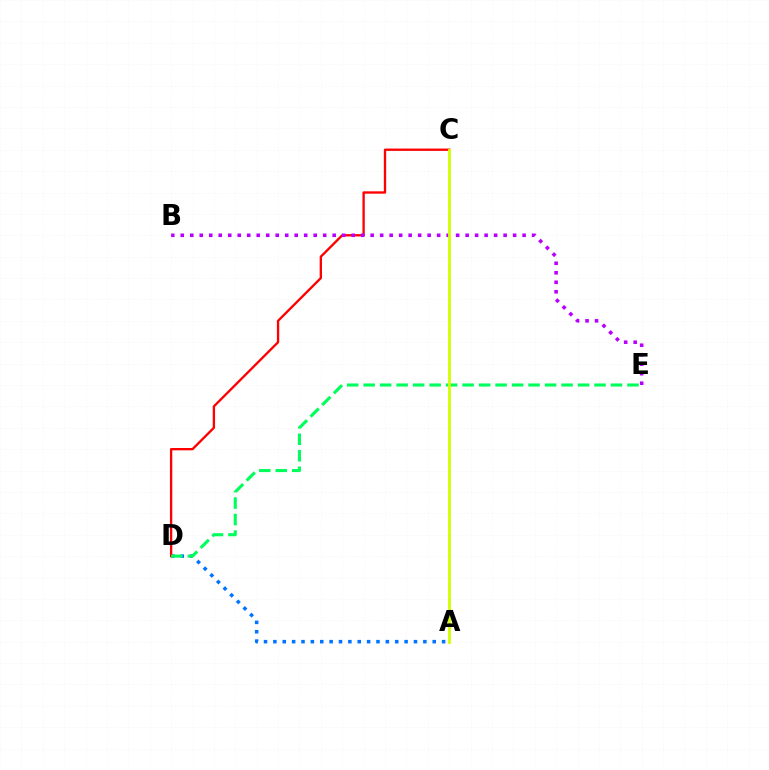{('A', 'D'): [{'color': '#0074ff', 'line_style': 'dotted', 'thickness': 2.55}], ('C', 'D'): [{'color': '#ff0000', 'line_style': 'solid', 'thickness': 1.68}], ('B', 'E'): [{'color': '#b900ff', 'line_style': 'dotted', 'thickness': 2.58}], ('D', 'E'): [{'color': '#00ff5c', 'line_style': 'dashed', 'thickness': 2.24}], ('A', 'C'): [{'color': '#d1ff00', 'line_style': 'solid', 'thickness': 2.03}]}